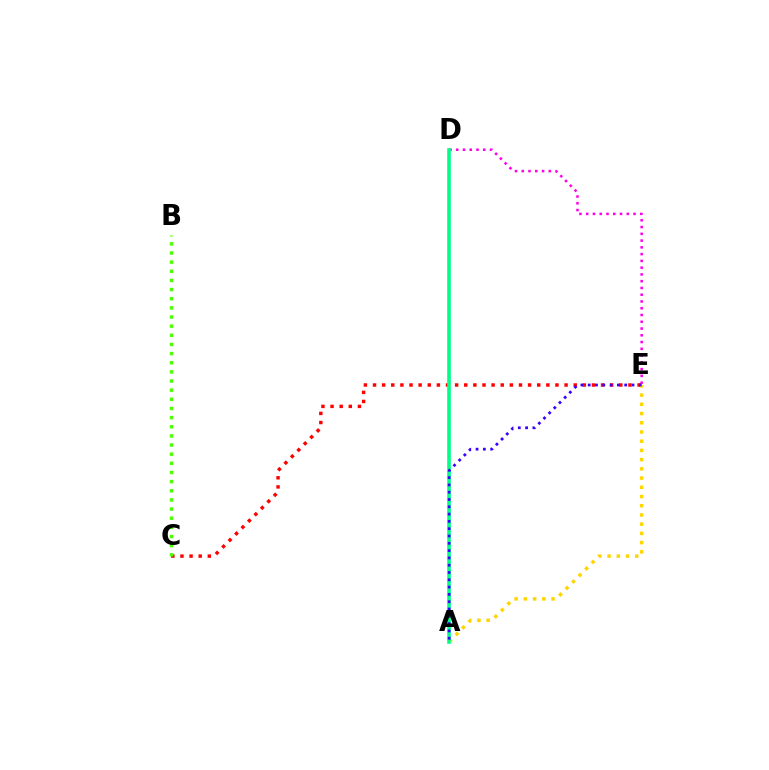{('D', 'E'): [{'color': '#ff00ed', 'line_style': 'dotted', 'thickness': 1.84}], ('A', 'D'): [{'color': '#009eff', 'line_style': 'dashed', 'thickness': 1.62}, {'color': '#00ff86', 'line_style': 'solid', 'thickness': 2.56}], ('C', 'E'): [{'color': '#ff0000', 'line_style': 'dotted', 'thickness': 2.48}], ('B', 'C'): [{'color': '#4fff00', 'line_style': 'dotted', 'thickness': 2.48}], ('A', 'E'): [{'color': '#ffd500', 'line_style': 'dotted', 'thickness': 2.5}, {'color': '#3700ff', 'line_style': 'dotted', 'thickness': 1.98}]}